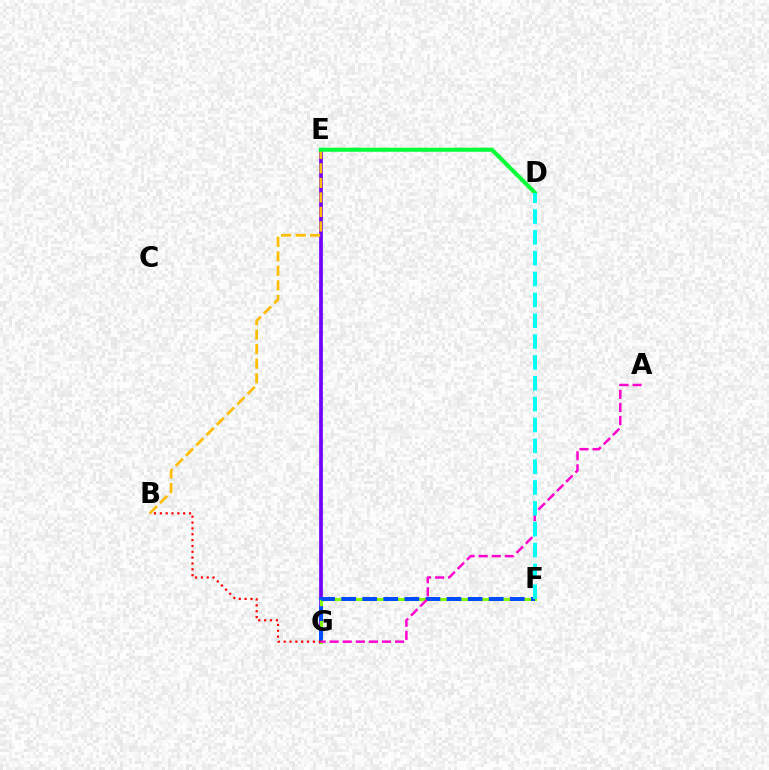{('E', 'G'): [{'color': '#7200ff', 'line_style': 'solid', 'thickness': 2.68}], ('F', 'G'): [{'color': '#84ff00', 'line_style': 'solid', 'thickness': 2.27}, {'color': '#004bff', 'line_style': 'dashed', 'thickness': 2.86}], ('B', 'G'): [{'color': '#ff0000', 'line_style': 'dotted', 'thickness': 1.59}], ('B', 'E'): [{'color': '#ffbd00', 'line_style': 'dashed', 'thickness': 1.97}], ('A', 'G'): [{'color': '#ff00cf', 'line_style': 'dashed', 'thickness': 1.78}], ('D', 'E'): [{'color': '#00ff39', 'line_style': 'solid', 'thickness': 2.93}], ('D', 'F'): [{'color': '#00fff6', 'line_style': 'dashed', 'thickness': 2.83}]}